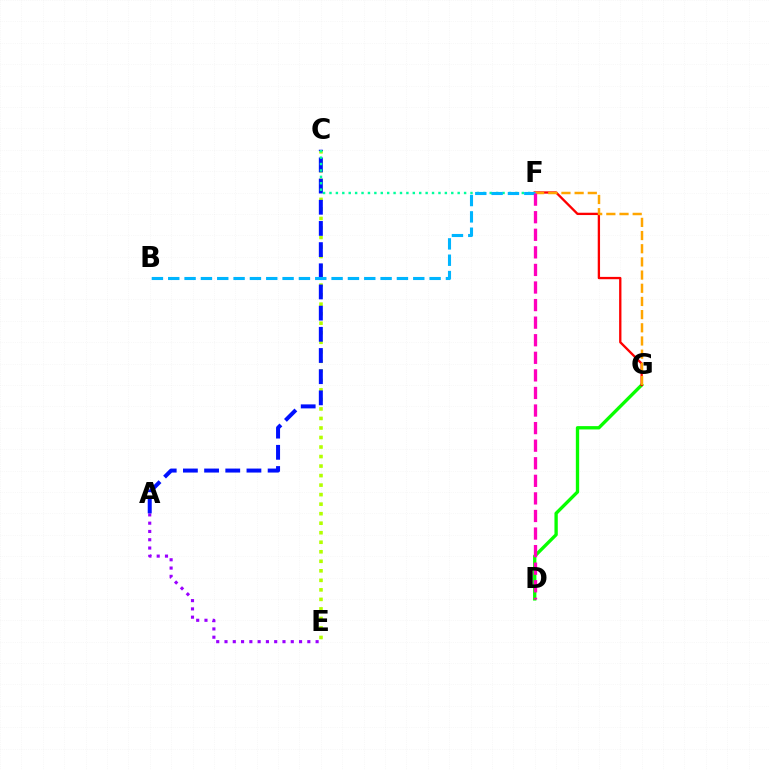{('C', 'E'): [{'color': '#b3ff00', 'line_style': 'dotted', 'thickness': 2.59}], ('D', 'G'): [{'color': '#08ff00', 'line_style': 'solid', 'thickness': 2.4}], ('A', 'E'): [{'color': '#9b00ff', 'line_style': 'dotted', 'thickness': 2.25}], ('A', 'C'): [{'color': '#0010ff', 'line_style': 'dashed', 'thickness': 2.88}], ('F', 'G'): [{'color': '#ff0000', 'line_style': 'solid', 'thickness': 1.67}, {'color': '#ffa500', 'line_style': 'dashed', 'thickness': 1.79}], ('C', 'F'): [{'color': '#00ff9d', 'line_style': 'dotted', 'thickness': 1.74}], ('B', 'F'): [{'color': '#00b5ff', 'line_style': 'dashed', 'thickness': 2.22}], ('D', 'F'): [{'color': '#ff00bd', 'line_style': 'dashed', 'thickness': 2.39}]}